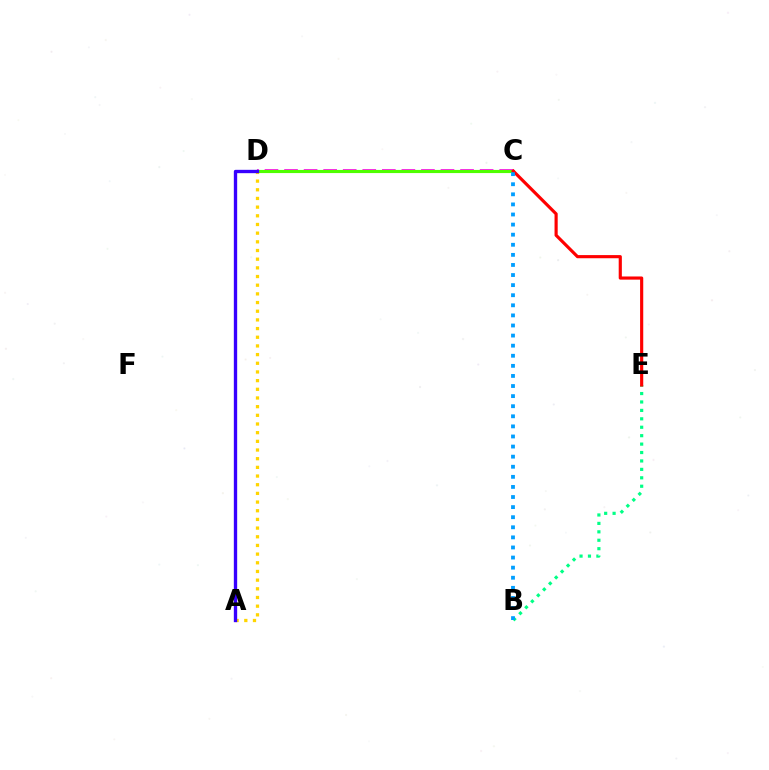{('C', 'D'): [{'color': '#ff00ed', 'line_style': 'dashed', 'thickness': 2.66}, {'color': '#4fff00', 'line_style': 'solid', 'thickness': 2.26}], ('B', 'E'): [{'color': '#00ff86', 'line_style': 'dotted', 'thickness': 2.29}], ('C', 'E'): [{'color': '#ff0000', 'line_style': 'solid', 'thickness': 2.27}], ('B', 'C'): [{'color': '#009eff', 'line_style': 'dotted', 'thickness': 2.74}], ('A', 'D'): [{'color': '#ffd500', 'line_style': 'dotted', 'thickness': 2.36}, {'color': '#3700ff', 'line_style': 'solid', 'thickness': 2.41}]}